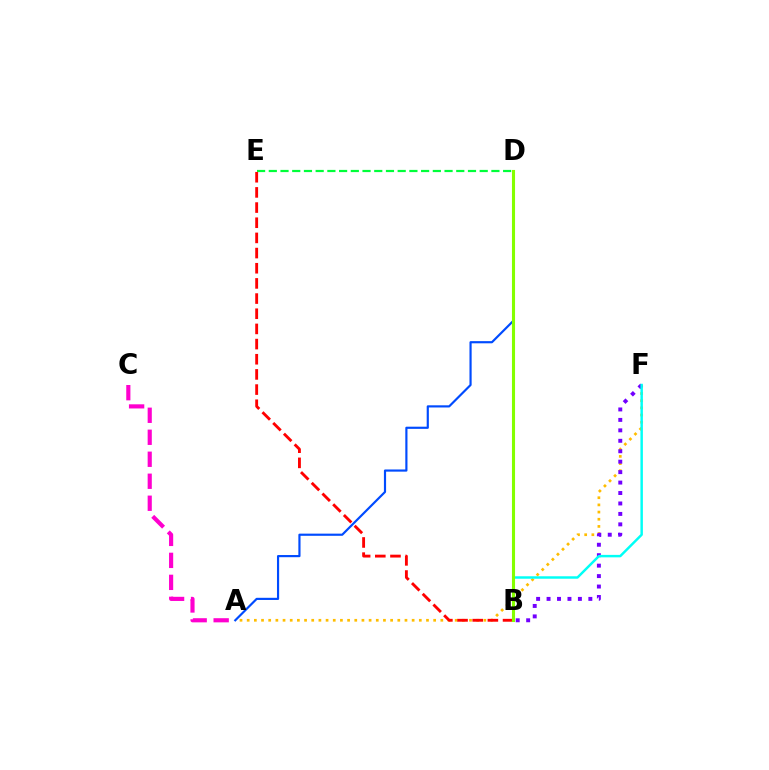{('A', 'F'): [{'color': '#ffbd00', 'line_style': 'dotted', 'thickness': 1.95}], ('D', 'E'): [{'color': '#00ff39', 'line_style': 'dashed', 'thickness': 1.59}], ('A', 'C'): [{'color': '#ff00cf', 'line_style': 'dashed', 'thickness': 2.99}], ('B', 'F'): [{'color': '#7200ff', 'line_style': 'dotted', 'thickness': 2.84}, {'color': '#00fff6', 'line_style': 'solid', 'thickness': 1.77}], ('A', 'D'): [{'color': '#004bff', 'line_style': 'solid', 'thickness': 1.56}], ('B', 'E'): [{'color': '#ff0000', 'line_style': 'dashed', 'thickness': 2.06}], ('B', 'D'): [{'color': '#84ff00', 'line_style': 'solid', 'thickness': 2.23}]}